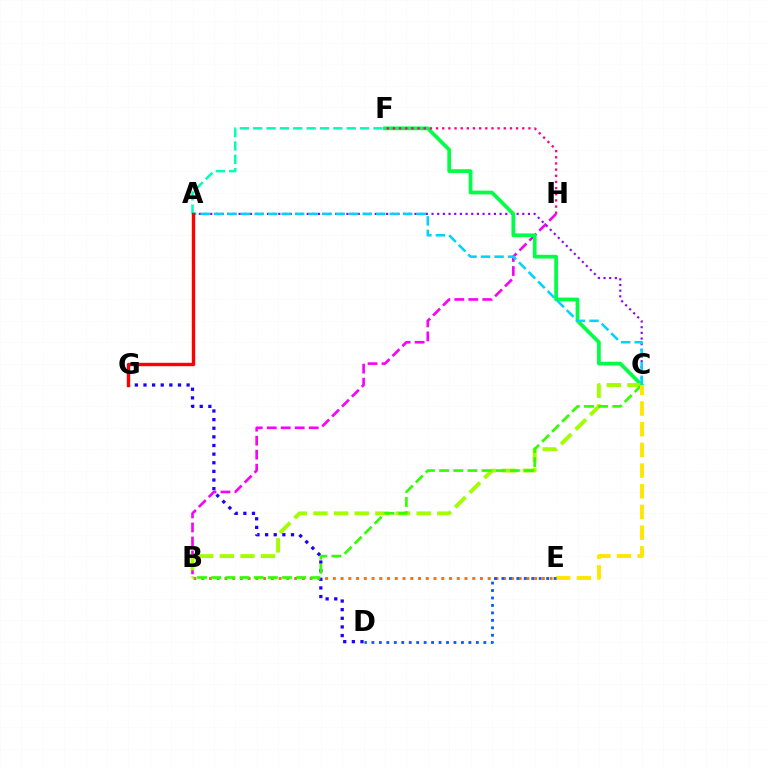{('B', 'H'): [{'color': '#fa00f9', 'line_style': 'dashed', 'thickness': 1.9}], ('A', 'C'): [{'color': '#8a00ff', 'line_style': 'dotted', 'thickness': 1.54}, {'color': '#00d3ff', 'line_style': 'dashed', 'thickness': 1.83}], ('C', 'F'): [{'color': '#00ff45', 'line_style': 'solid', 'thickness': 2.68}], ('B', 'C'): [{'color': '#a2ff00', 'line_style': 'dashed', 'thickness': 2.8}, {'color': '#31ff00', 'line_style': 'dashed', 'thickness': 1.92}], ('D', 'G'): [{'color': '#1900ff', 'line_style': 'dotted', 'thickness': 2.34}], ('A', 'F'): [{'color': '#00ffbb', 'line_style': 'dashed', 'thickness': 1.81}], ('B', 'E'): [{'color': '#ff7000', 'line_style': 'dotted', 'thickness': 2.1}], ('A', 'G'): [{'color': '#ff0000', 'line_style': 'solid', 'thickness': 2.44}], ('C', 'E'): [{'color': '#ffe600', 'line_style': 'dashed', 'thickness': 2.81}], ('F', 'H'): [{'color': '#ff0088', 'line_style': 'dotted', 'thickness': 1.67}], ('D', 'E'): [{'color': '#005dff', 'line_style': 'dotted', 'thickness': 2.03}]}